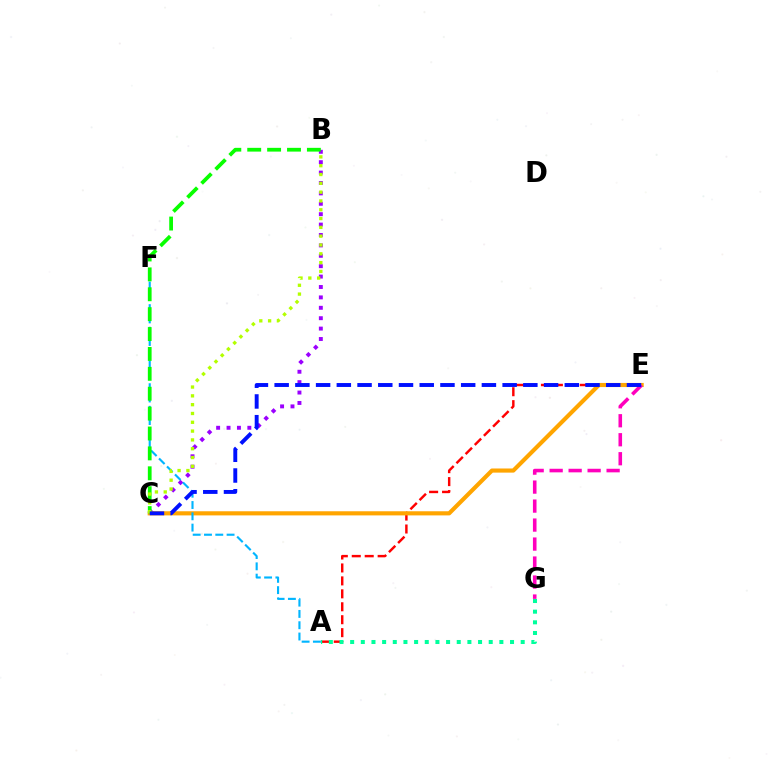{('A', 'E'): [{'color': '#ff0000', 'line_style': 'dashed', 'thickness': 1.76}], ('B', 'C'): [{'color': '#9b00ff', 'line_style': 'dotted', 'thickness': 2.83}, {'color': '#08ff00', 'line_style': 'dashed', 'thickness': 2.7}, {'color': '#b3ff00', 'line_style': 'dotted', 'thickness': 2.39}], ('C', 'E'): [{'color': '#ffa500', 'line_style': 'solid', 'thickness': 2.98}, {'color': '#0010ff', 'line_style': 'dashed', 'thickness': 2.82}], ('A', 'F'): [{'color': '#00b5ff', 'line_style': 'dashed', 'thickness': 1.53}], ('A', 'G'): [{'color': '#00ff9d', 'line_style': 'dotted', 'thickness': 2.9}], ('E', 'G'): [{'color': '#ff00bd', 'line_style': 'dashed', 'thickness': 2.58}]}